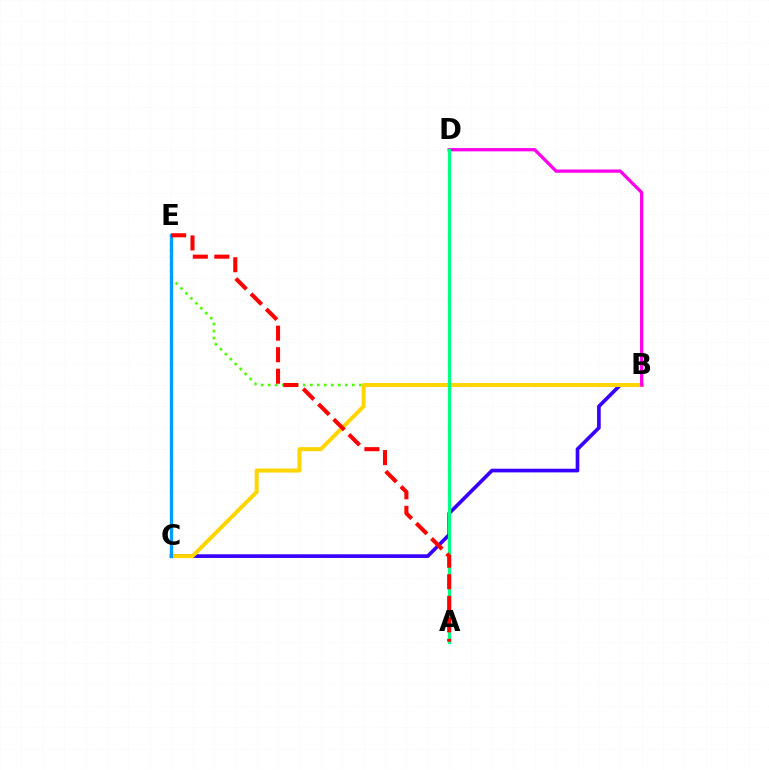{('B', 'C'): [{'color': '#3700ff', 'line_style': 'solid', 'thickness': 2.64}, {'color': '#ffd500', 'line_style': 'solid', 'thickness': 2.89}], ('B', 'E'): [{'color': '#4fff00', 'line_style': 'dotted', 'thickness': 1.91}], ('B', 'D'): [{'color': '#ff00ed', 'line_style': 'solid', 'thickness': 2.35}], ('C', 'E'): [{'color': '#009eff', 'line_style': 'solid', 'thickness': 2.41}], ('A', 'D'): [{'color': '#00ff86', 'line_style': 'solid', 'thickness': 2.33}], ('A', 'E'): [{'color': '#ff0000', 'line_style': 'dashed', 'thickness': 2.93}]}